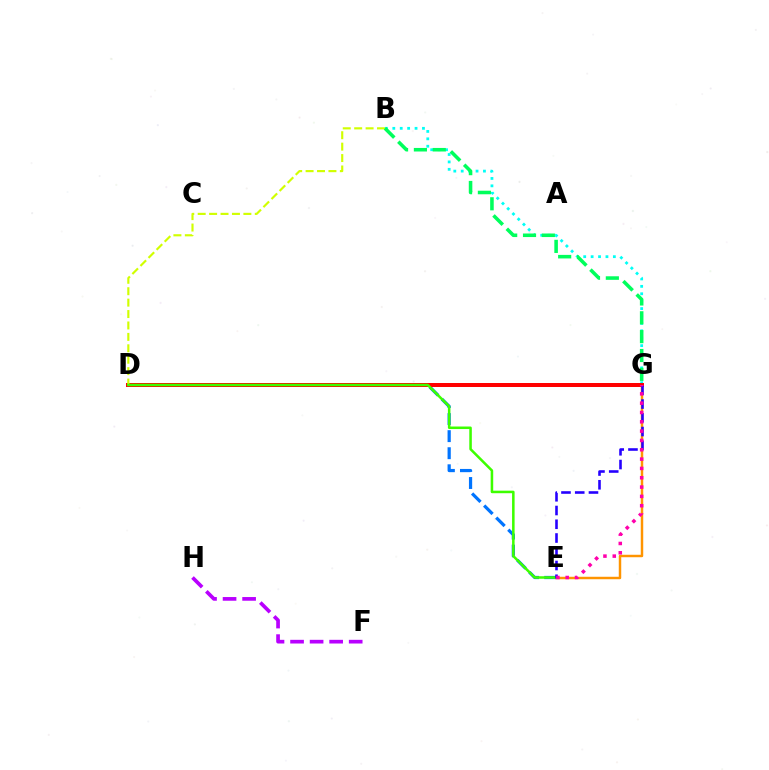{('D', 'E'): [{'color': '#0074ff', 'line_style': 'dashed', 'thickness': 2.32}, {'color': '#3dff00', 'line_style': 'solid', 'thickness': 1.82}], ('E', 'G'): [{'color': '#ff9400', 'line_style': 'solid', 'thickness': 1.77}, {'color': '#2500ff', 'line_style': 'dashed', 'thickness': 1.87}, {'color': '#ff00ac', 'line_style': 'dotted', 'thickness': 2.53}], ('B', 'G'): [{'color': '#00fff6', 'line_style': 'dotted', 'thickness': 2.01}, {'color': '#00ff5c', 'line_style': 'dashed', 'thickness': 2.56}], ('D', 'G'): [{'color': '#ff0000', 'line_style': 'solid', 'thickness': 2.87}], ('F', 'H'): [{'color': '#b900ff', 'line_style': 'dashed', 'thickness': 2.66}], ('B', 'D'): [{'color': '#d1ff00', 'line_style': 'dashed', 'thickness': 1.55}]}